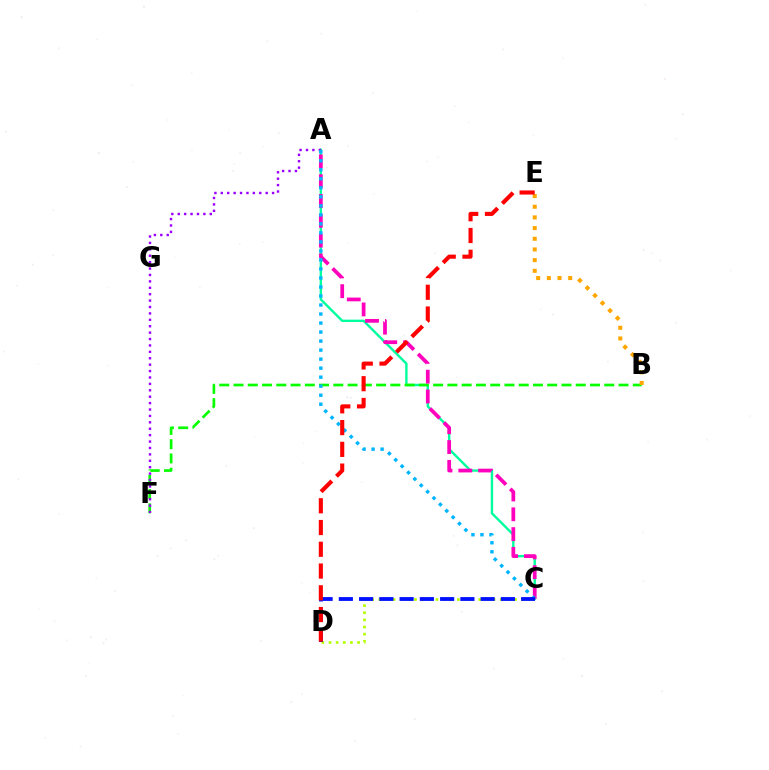{('A', 'C'): [{'color': '#00ff9d', 'line_style': 'solid', 'thickness': 1.72}, {'color': '#ff00bd', 'line_style': 'dashed', 'thickness': 2.69}, {'color': '#00b5ff', 'line_style': 'dotted', 'thickness': 2.45}], ('B', 'F'): [{'color': '#08ff00', 'line_style': 'dashed', 'thickness': 1.94}], ('C', 'D'): [{'color': '#b3ff00', 'line_style': 'dotted', 'thickness': 1.94}, {'color': '#0010ff', 'line_style': 'dashed', 'thickness': 2.75}], ('B', 'E'): [{'color': '#ffa500', 'line_style': 'dotted', 'thickness': 2.9}], ('A', 'F'): [{'color': '#9b00ff', 'line_style': 'dotted', 'thickness': 1.74}], ('D', 'E'): [{'color': '#ff0000', 'line_style': 'dashed', 'thickness': 2.96}]}